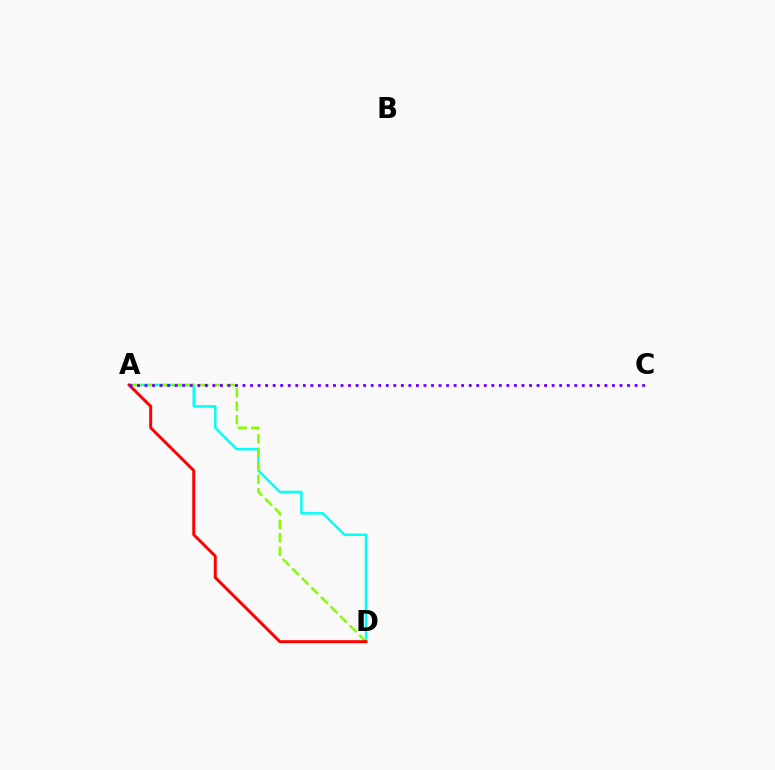{('A', 'D'): [{'color': '#00fff6', 'line_style': 'solid', 'thickness': 1.77}, {'color': '#84ff00', 'line_style': 'dashed', 'thickness': 1.83}, {'color': '#ff0000', 'line_style': 'solid', 'thickness': 2.14}], ('A', 'C'): [{'color': '#7200ff', 'line_style': 'dotted', 'thickness': 2.05}]}